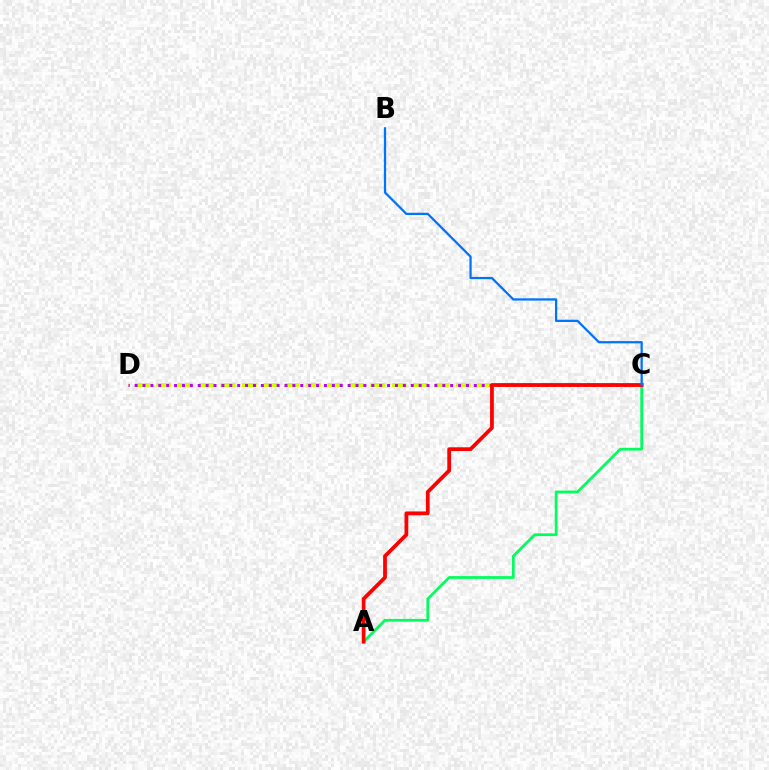{('A', 'C'): [{'color': '#00ff5c', 'line_style': 'solid', 'thickness': 1.98}, {'color': '#ff0000', 'line_style': 'solid', 'thickness': 2.71}], ('C', 'D'): [{'color': '#d1ff00', 'line_style': 'dashed', 'thickness': 2.91}, {'color': '#b900ff', 'line_style': 'dotted', 'thickness': 2.14}], ('B', 'C'): [{'color': '#0074ff', 'line_style': 'solid', 'thickness': 1.63}]}